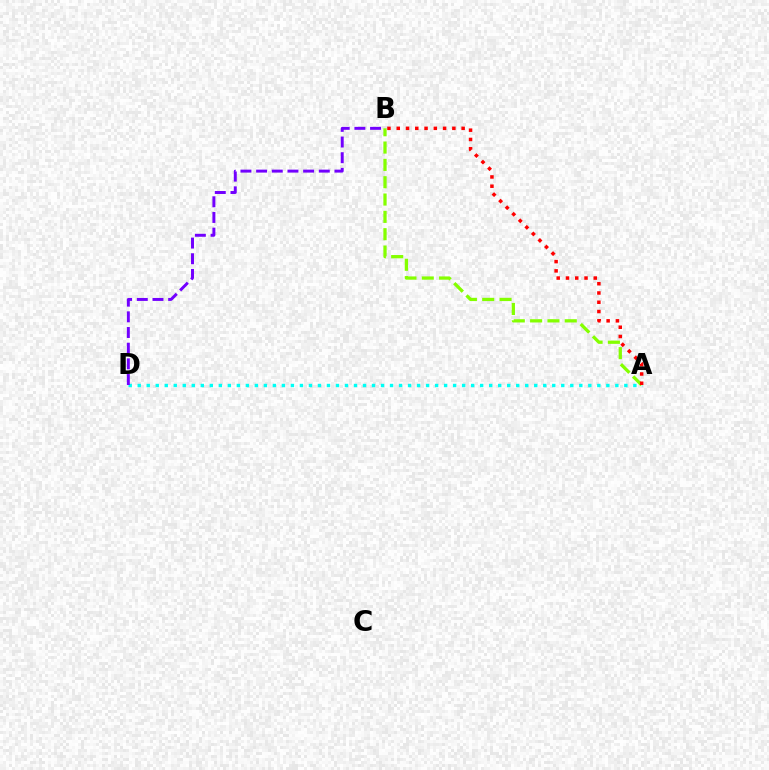{('A', 'D'): [{'color': '#00fff6', 'line_style': 'dotted', 'thickness': 2.45}], ('B', 'D'): [{'color': '#7200ff', 'line_style': 'dashed', 'thickness': 2.13}], ('A', 'B'): [{'color': '#84ff00', 'line_style': 'dashed', 'thickness': 2.35}, {'color': '#ff0000', 'line_style': 'dotted', 'thickness': 2.52}]}